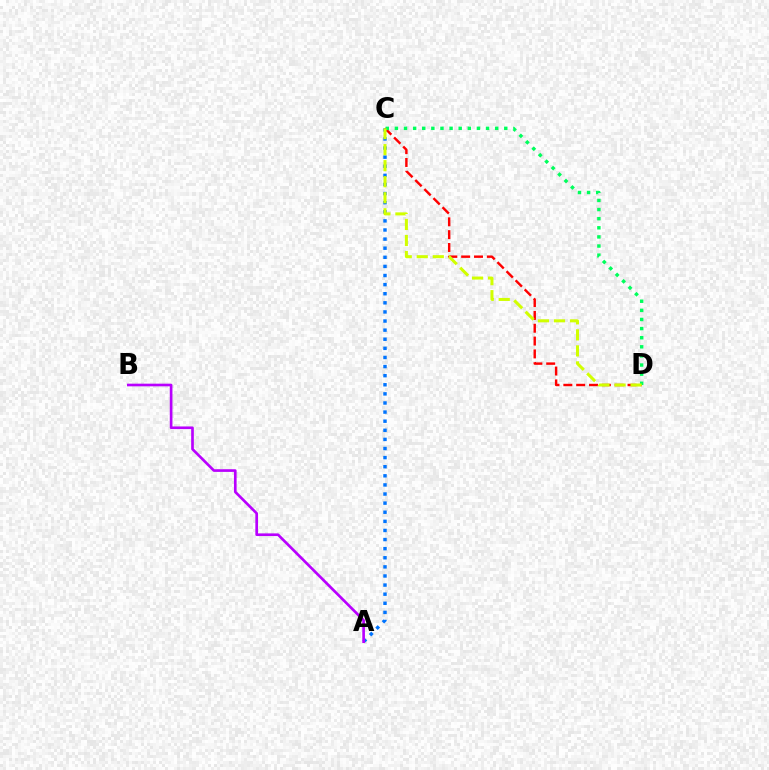{('A', 'C'): [{'color': '#0074ff', 'line_style': 'dotted', 'thickness': 2.47}], ('C', 'D'): [{'color': '#ff0000', 'line_style': 'dashed', 'thickness': 1.74}, {'color': '#00ff5c', 'line_style': 'dotted', 'thickness': 2.48}, {'color': '#d1ff00', 'line_style': 'dashed', 'thickness': 2.18}], ('A', 'B'): [{'color': '#b900ff', 'line_style': 'solid', 'thickness': 1.91}]}